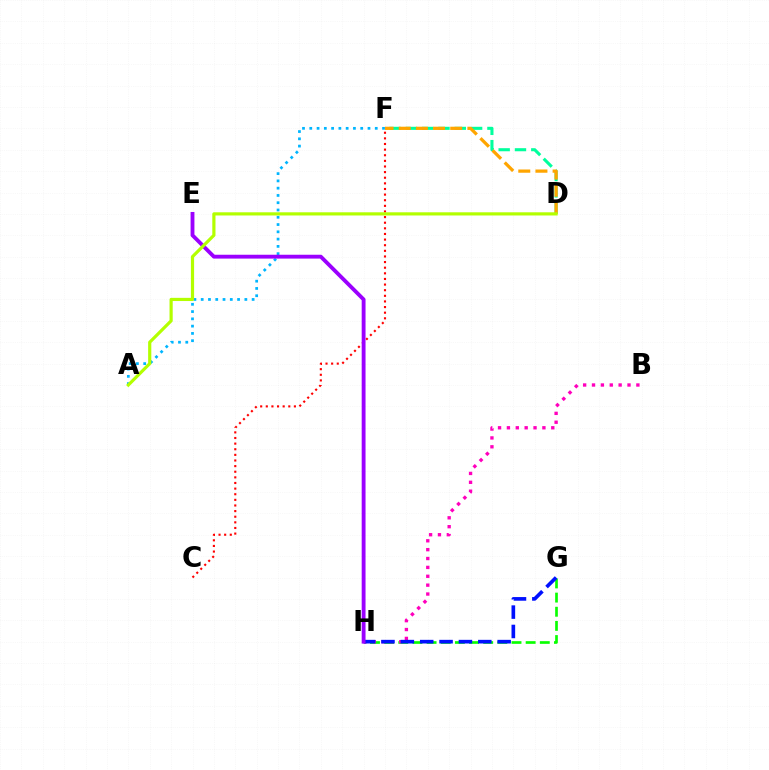{('A', 'F'): [{'color': '#00b5ff', 'line_style': 'dotted', 'thickness': 1.98}], ('D', 'F'): [{'color': '#00ff9d', 'line_style': 'dashed', 'thickness': 2.22}, {'color': '#ffa500', 'line_style': 'dashed', 'thickness': 2.33}], ('G', 'H'): [{'color': '#08ff00', 'line_style': 'dashed', 'thickness': 1.92}, {'color': '#0010ff', 'line_style': 'dashed', 'thickness': 2.63}], ('C', 'F'): [{'color': '#ff0000', 'line_style': 'dotted', 'thickness': 1.53}], ('B', 'H'): [{'color': '#ff00bd', 'line_style': 'dotted', 'thickness': 2.41}], ('E', 'H'): [{'color': '#9b00ff', 'line_style': 'solid', 'thickness': 2.77}], ('A', 'D'): [{'color': '#b3ff00', 'line_style': 'solid', 'thickness': 2.29}]}